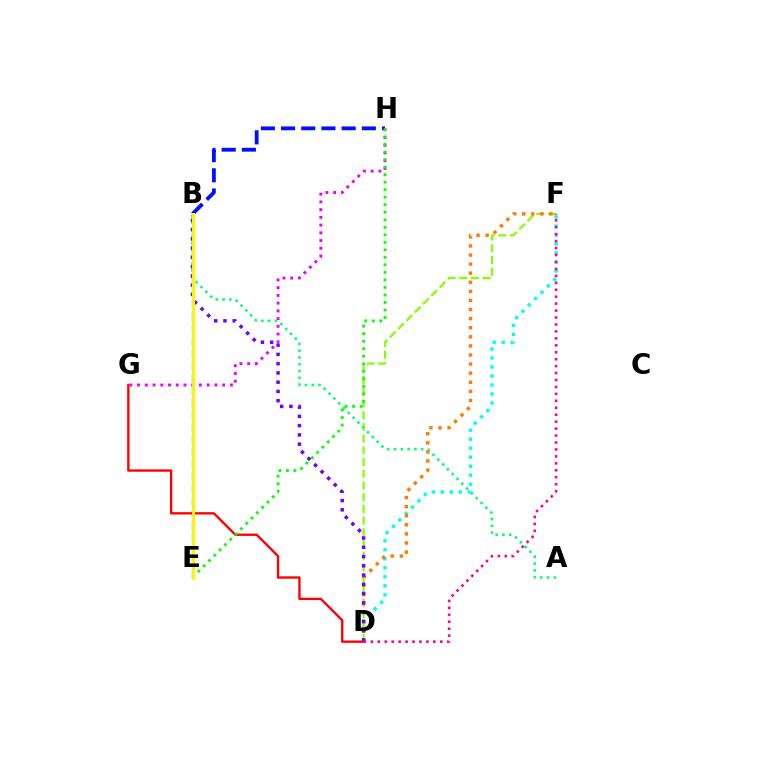{('B', 'E'): [{'color': '#008cff', 'line_style': 'dashed', 'thickness': 1.67}, {'color': '#fcf500', 'line_style': 'solid', 'thickness': 2.16}], ('D', 'F'): [{'color': '#84ff00', 'line_style': 'dashed', 'thickness': 1.59}, {'color': '#00fff6', 'line_style': 'dotted', 'thickness': 2.45}, {'color': '#ff7c00', 'line_style': 'dotted', 'thickness': 2.47}, {'color': '#ff0094', 'line_style': 'dotted', 'thickness': 1.89}], ('A', 'B'): [{'color': '#00ff74', 'line_style': 'dotted', 'thickness': 1.85}], ('D', 'G'): [{'color': '#ff0000', 'line_style': 'solid', 'thickness': 1.69}], ('B', 'H'): [{'color': '#0010ff', 'line_style': 'dashed', 'thickness': 2.74}], ('B', 'D'): [{'color': '#7200ff', 'line_style': 'dotted', 'thickness': 2.52}], ('G', 'H'): [{'color': '#ee00ff', 'line_style': 'dotted', 'thickness': 2.1}], ('E', 'H'): [{'color': '#08ff00', 'line_style': 'dotted', 'thickness': 2.04}]}